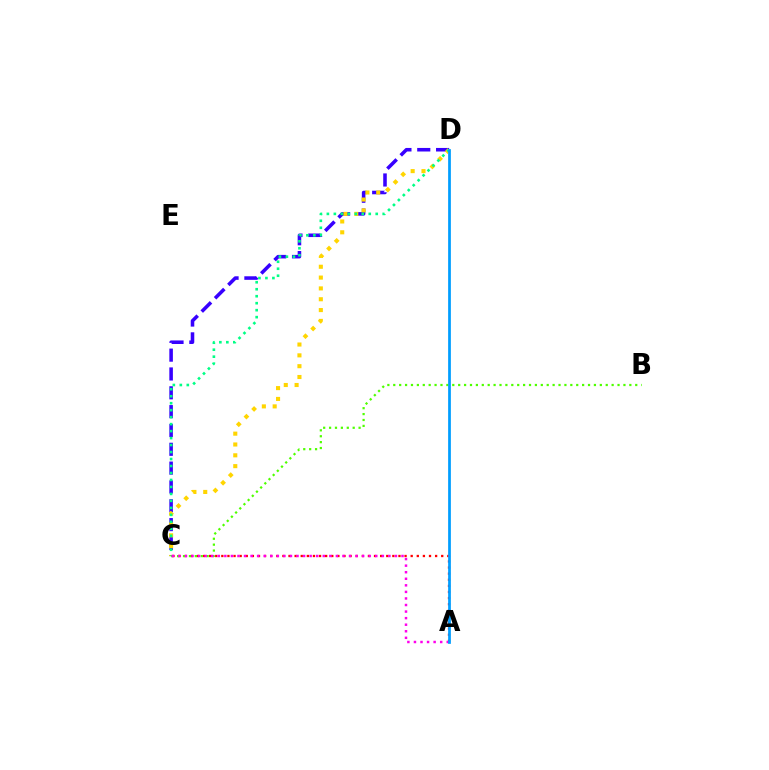{('C', 'D'): [{'color': '#3700ff', 'line_style': 'dashed', 'thickness': 2.56}, {'color': '#ffd500', 'line_style': 'dotted', 'thickness': 2.94}, {'color': '#00ff86', 'line_style': 'dotted', 'thickness': 1.9}], ('A', 'C'): [{'color': '#ff0000', 'line_style': 'dotted', 'thickness': 1.66}, {'color': '#ff00ed', 'line_style': 'dotted', 'thickness': 1.78}], ('B', 'C'): [{'color': '#4fff00', 'line_style': 'dotted', 'thickness': 1.6}], ('A', 'D'): [{'color': '#009eff', 'line_style': 'solid', 'thickness': 1.97}]}